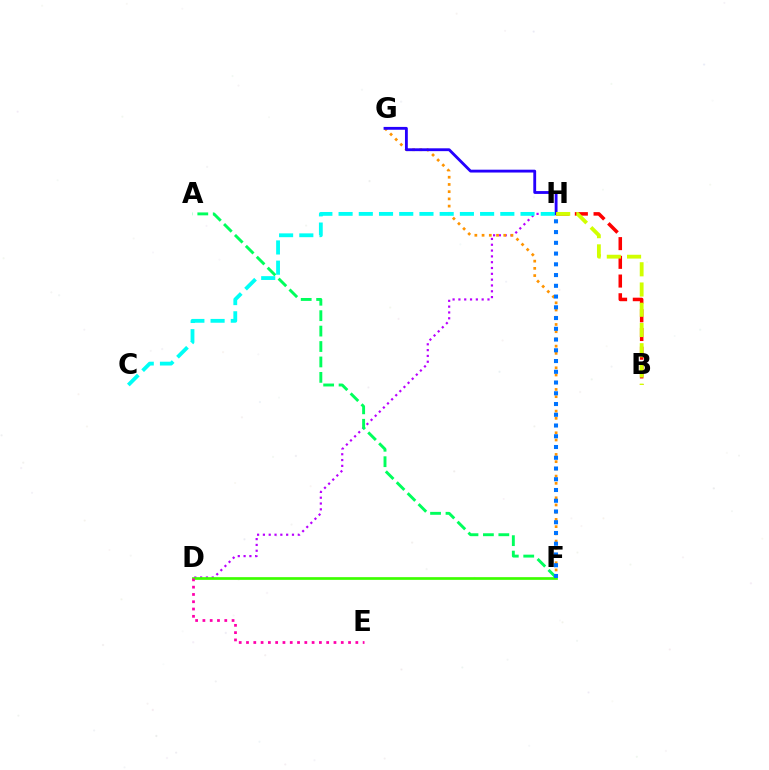{('D', 'H'): [{'color': '#b900ff', 'line_style': 'dotted', 'thickness': 1.58}], ('A', 'F'): [{'color': '#00ff5c', 'line_style': 'dashed', 'thickness': 2.1}], ('F', 'G'): [{'color': '#ff9400', 'line_style': 'dotted', 'thickness': 1.96}], ('D', 'F'): [{'color': '#3dff00', 'line_style': 'solid', 'thickness': 1.94}], ('G', 'H'): [{'color': '#2500ff', 'line_style': 'solid', 'thickness': 2.04}], ('B', 'H'): [{'color': '#ff0000', 'line_style': 'dashed', 'thickness': 2.54}, {'color': '#d1ff00', 'line_style': 'dashed', 'thickness': 2.75}], ('F', 'H'): [{'color': '#0074ff', 'line_style': 'dotted', 'thickness': 2.92}], ('D', 'E'): [{'color': '#ff00ac', 'line_style': 'dotted', 'thickness': 1.98}], ('C', 'H'): [{'color': '#00fff6', 'line_style': 'dashed', 'thickness': 2.75}]}